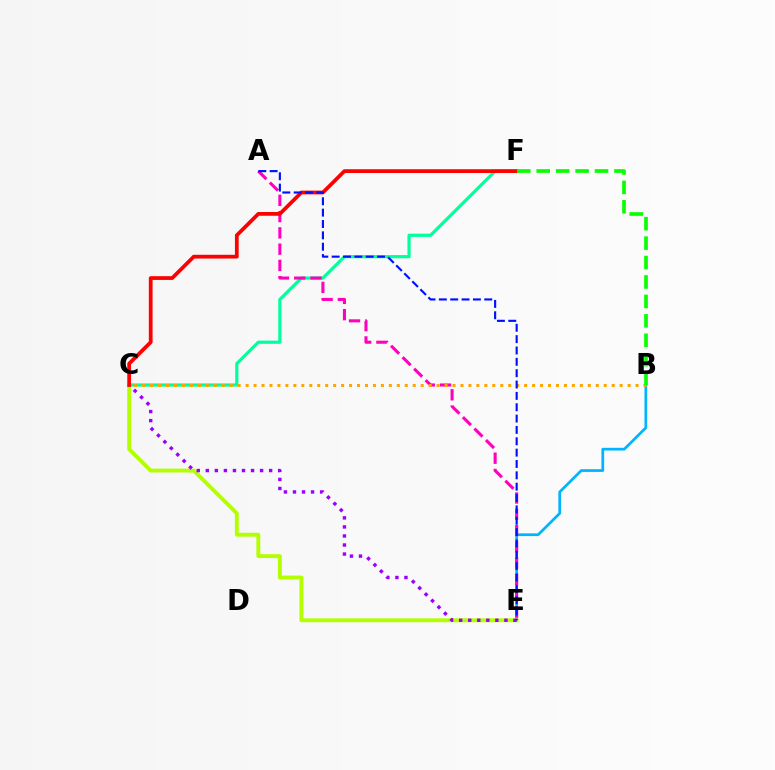{('B', 'E'): [{'color': '#00b5ff', 'line_style': 'solid', 'thickness': 1.97}], ('C', 'E'): [{'color': '#b3ff00', 'line_style': 'solid', 'thickness': 2.8}, {'color': '#9b00ff', 'line_style': 'dotted', 'thickness': 2.46}], ('C', 'F'): [{'color': '#00ff9d', 'line_style': 'solid', 'thickness': 2.29}, {'color': '#ff0000', 'line_style': 'solid', 'thickness': 2.7}], ('A', 'E'): [{'color': '#ff00bd', 'line_style': 'dashed', 'thickness': 2.21}, {'color': '#0010ff', 'line_style': 'dashed', 'thickness': 1.54}], ('B', 'C'): [{'color': '#ffa500', 'line_style': 'dotted', 'thickness': 2.16}], ('B', 'F'): [{'color': '#08ff00', 'line_style': 'dashed', 'thickness': 2.64}]}